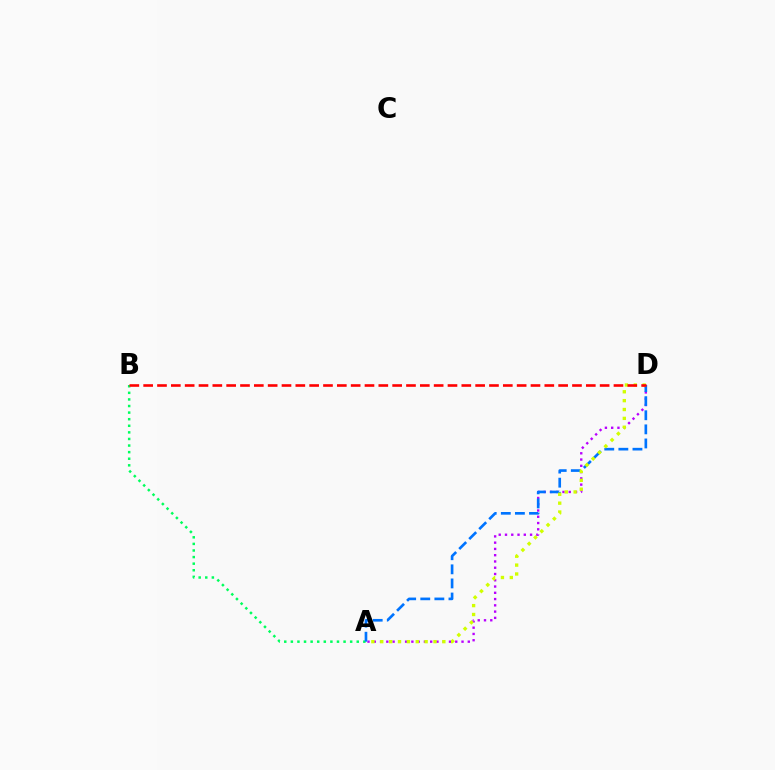{('A', 'D'): [{'color': '#b900ff', 'line_style': 'dotted', 'thickness': 1.7}, {'color': '#0074ff', 'line_style': 'dashed', 'thickness': 1.91}, {'color': '#d1ff00', 'line_style': 'dotted', 'thickness': 2.41}], ('A', 'B'): [{'color': '#00ff5c', 'line_style': 'dotted', 'thickness': 1.79}], ('B', 'D'): [{'color': '#ff0000', 'line_style': 'dashed', 'thickness': 1.88}]}